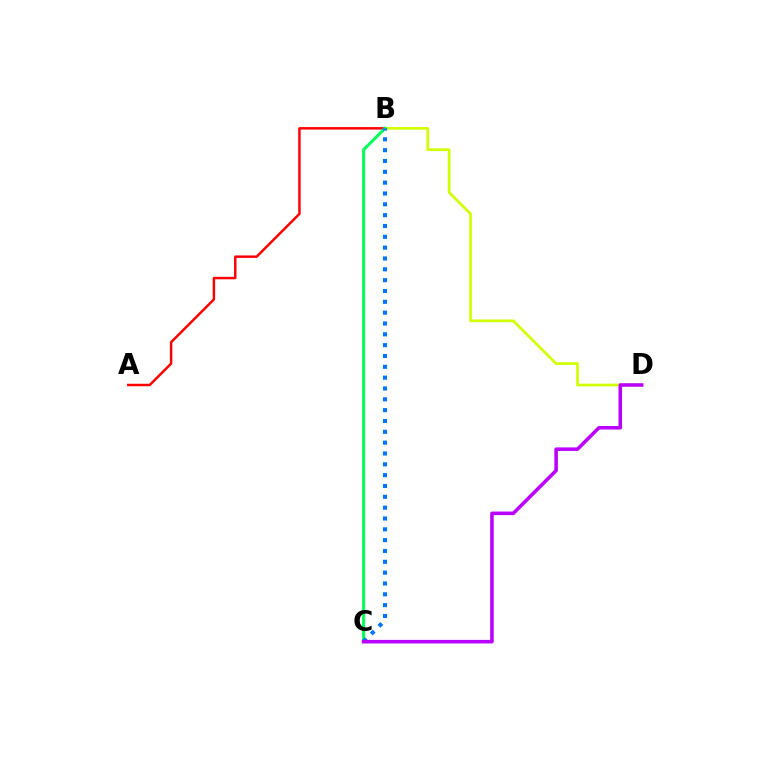{('A', 'B'): [{'color': '#ff0000', 'line_style': 'solid', 'thickness': 1.78}], ('B', 'D'): [{'color': '#d1ff00', 'line_style': 'solid', 'thickness': 1.94}], ('B', 'C'): [{'color': '#00ff5c', 'line_style': 'solid', 'thickness': 2.19}, {'color': '#0074ff', 'line_style': 'dotted', 'thickness': 2.94}], ('C', 'D'): [{'color': '#b900ff', 'line_style': 'solid', 'thickness': 2.55}]}